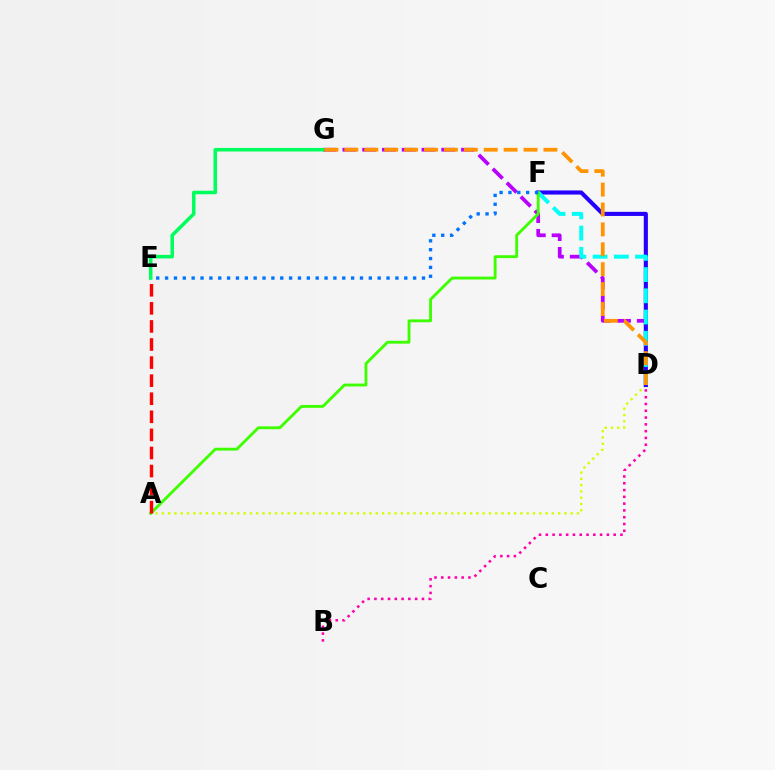{('B', 'D'): [{'color': '#ff00ac', 'line_style': 'dotted', 'thickness': 1.84}], ('A', 'D'): [{'color': '#d1ff00', 'line_style': 'dotted', 'thickness': 1.71}], ('D', 'G'): [{'color': '#b900ff', 'line_style': 'dashed', 'thickness': 2.69}, {'color': '#ff9400', 'line_style': 'dashed', 'thickness': 2.7}], ('E', 'G'): [{'color': '#00ff5c', 'line_style': 'solid', 'thickness': 2.56}], ('D', 'F'): [{'color': '#2500ff', 'line_style': 'solid', 'thickness': 2.96}, {'color': '#00fff6', 'line_style': 'dashed', 'thickness': 2.88}], ('A', 'F'): [{'color': '#3dff00', 'line_style': 'solid', 'thickness': 2.06}], ('E', 'F'): [{'color': '#0074ff', 'line_style': 'dotted', 'thickness': 2.41}], ('A', 'E'): [{'color': '#ff0000', 'line_style': 'dashed', 'thickness': 2.46}]}